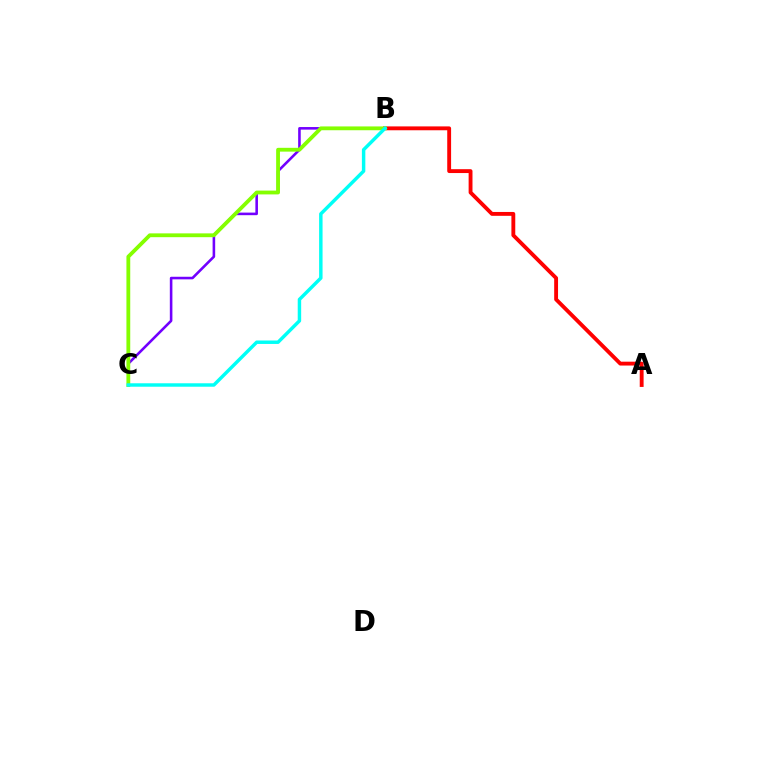{('B', 'C'): [{'color': '#7200ff', 'line_style': 'solid', 'thickness': 1.86}, {'color': '#84ff00', 'line_style': 'solid', 'thickness': 2.74}, {'color': '#00fff6', 'line_style': 'solid', 'thickness': 2.48}], ('A', 'B'): [{'color': '#ff0000', 'line_style': 'solid', 'thickness': 2.78}]}